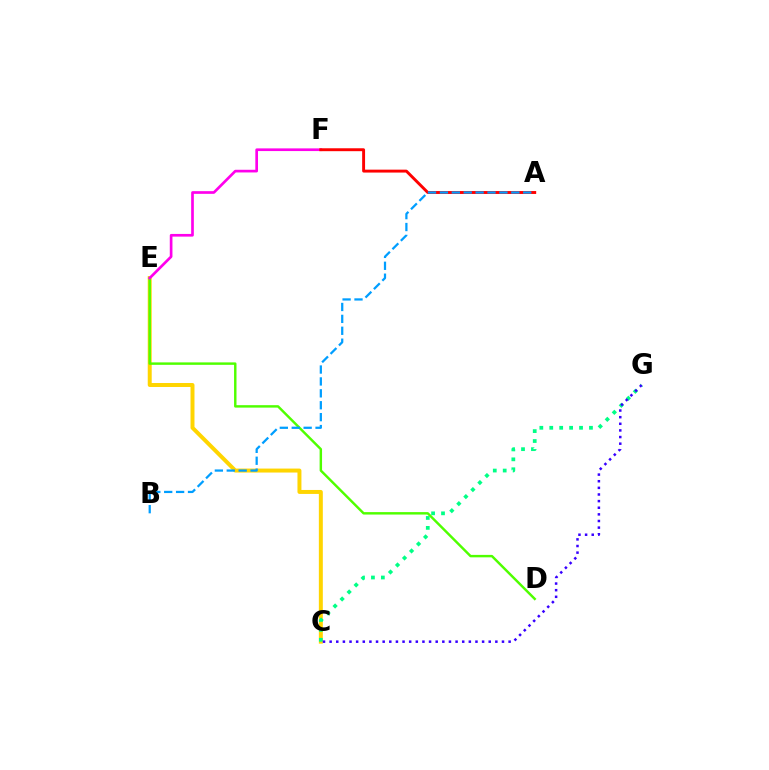{('C', 'E'): [{'color': '#ffd500', 'line_style': 'solid', 'thickness': 2.86}], ('C', 'G'): [{'color': '#00ff86', 'line_style': 'dotted', 'thickness': 2.7}, {'color': '#3700ff', 'line_style': 'dotted', 'thickness': 1.8}], ('D', 'E'): [{'color': '#4fff00', 'line_style': 'solid', 'thickness': 1.76}], ('E', 'F'): [{'color': '#ff00ed', 'line_style': 'solid', 'thickness': 1.93}], ('A', 'F'): [{'color': '#ff0000', 'line_style': 'solid', 'thickness': 2.1}], ('A', 'B'): [{'color': '#009eff', 'line_style': 'dashed', 'thickness': 1.62}]}